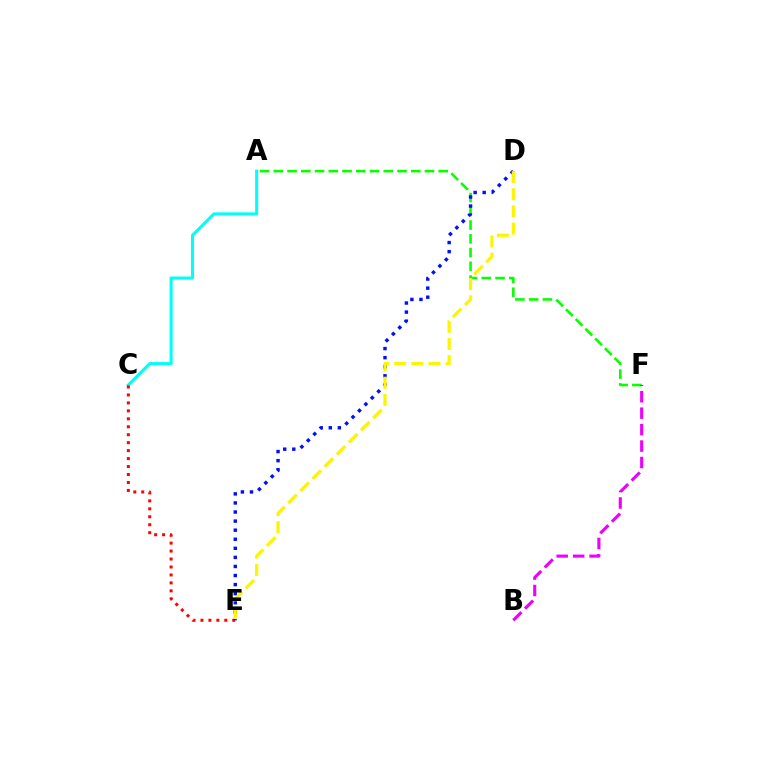{('A', 'C'): [{'color': '#00fff6', 'line_style': 'solid', 'thickness': 2.2}], ('C', 'E'): [{'color': '#ff0000', 'line_style': 'dotted', 'thickness': 2.16}], ('A', 'F'): [{'color': '#08ff00', 'line_style': 'dashed', 'thickness': 1.87}], ('B', 'F'): [{'color': '#ee00ff', 'line_style': 'dashed', 'thickness': 2.23}], ('D', 'E'): [{'color': '#0010ff', 'line_style': 'dotted', 'thickness': 2.46}, {'color': '#fcf500', 'line_style': 'dashed', 'thickness': 2.33}]}